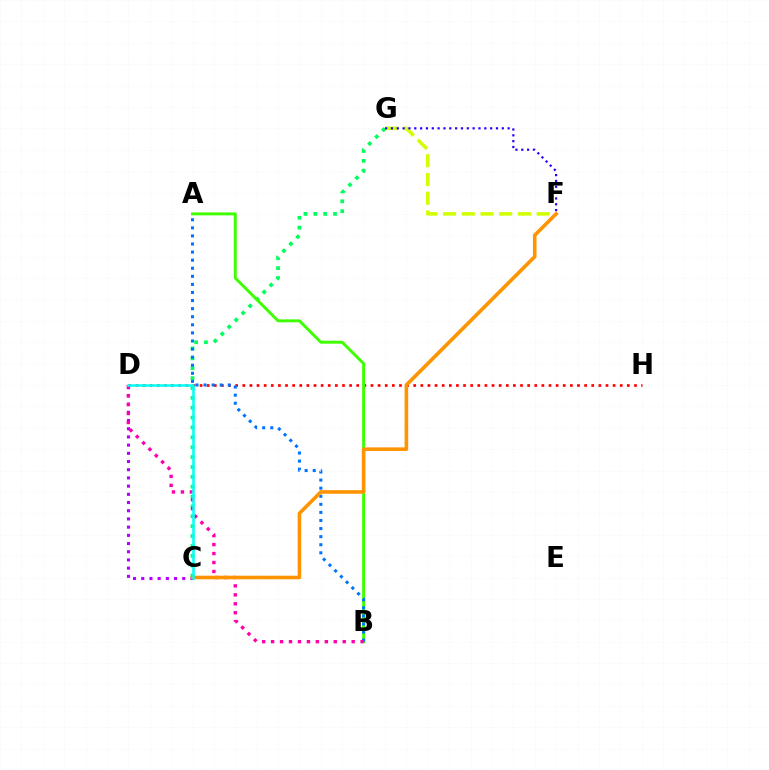{('D', 'H'): [{'color': '#ff0000', 'line_style': 'dotted', 'thickness': 1.93}], ('C', 'D'): [{'color': '#b900ff', 'line_style': 'dotted', 'thickness': 2.23}, {'color': '#00fff6', 'line_style': 'solid', 'thickness': 1.83}], ('C', 'G'): [{'color': '#00ff5c', 'line_style': 'dotted', 'thickness': 2.68}], ('A', 'B'): [{'color': '#3dff00', 'line_style': 'solid', 'thickness': 2.11}, {'color': '#0074ff', 'line_style': 'dotted', 'thickness': 2.2}], ('F', 'G'): [{'color': '#d1ff00', 'line_style': 'dashed', 'thickness': 2.54}, {'color': '#2500ff', 'line_style': 'dotted', 'thickness': 1.59}], ('B', 'D'): [{'color': '#ff00ac', 'line_style': 'dotted', 'thickness': 2.43}], ('C', 'F'): [{'color': '#ff9400', 'line_style': 'solid', 'thickness': 2.59}]}